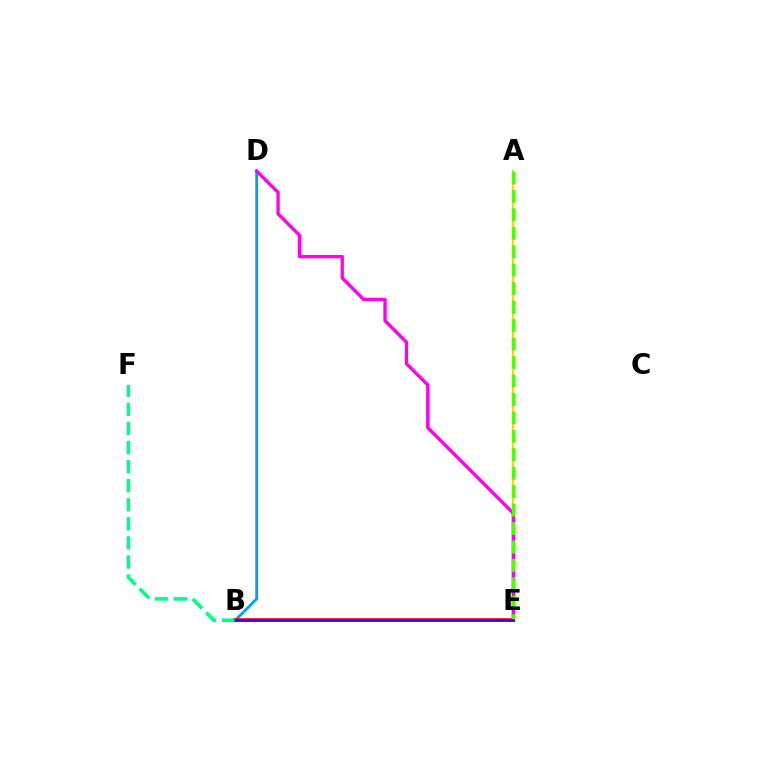{('A', 'E'): [{'color': '#ffd500', 'line_style': 'solid', 'thickness': 1.64}, {'color': '#4fff00', 'line_style': 'dashed', 'thickness': 2.51}], ('B', 'D'): [{'color': '#009eff', 'line_style': 'solid', 'thickness': 2.03}], ('D', 'E'): [{'color': '#ff00ed', 'line_style': 'solid', 'thickness': 2.4}], ('B', 'E'): [{'color': '#ff0000', 'line_style': 'solid', 'thickness': 2.59}, {'color': '#3700ff', 'line_style': 'solid', 'thickness': 1.83}], ('B', 'F'): [{'color': '#00ff86', 'line_style': 'dashed', 'thickness': 2.59}]}